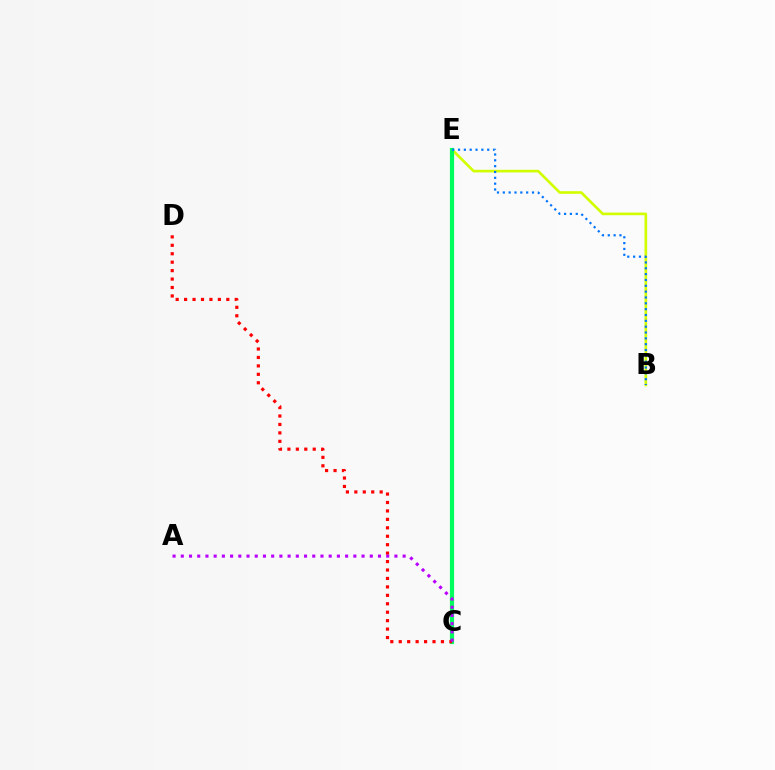{('B', 'E'): [{'color': '#d1ff00', 'line_style': 'solid', 'thickness': 1.91}, {'color': '#0074ff', 'line_style': 'dotted', 'thickness': 1.59}], ('C', 'E'): [{'color': '#00ff5c', 'line_style': 'solid', 'thickness': 3.0}], ('C', 'D'): [{'color': '#ff0000', 'line_style': 'dotted', 'thickness': 2.29}], ('A', 'C'): [{'color': '#b900ff', 'line_style': 'dotted', 'thickness': 2.23}]}